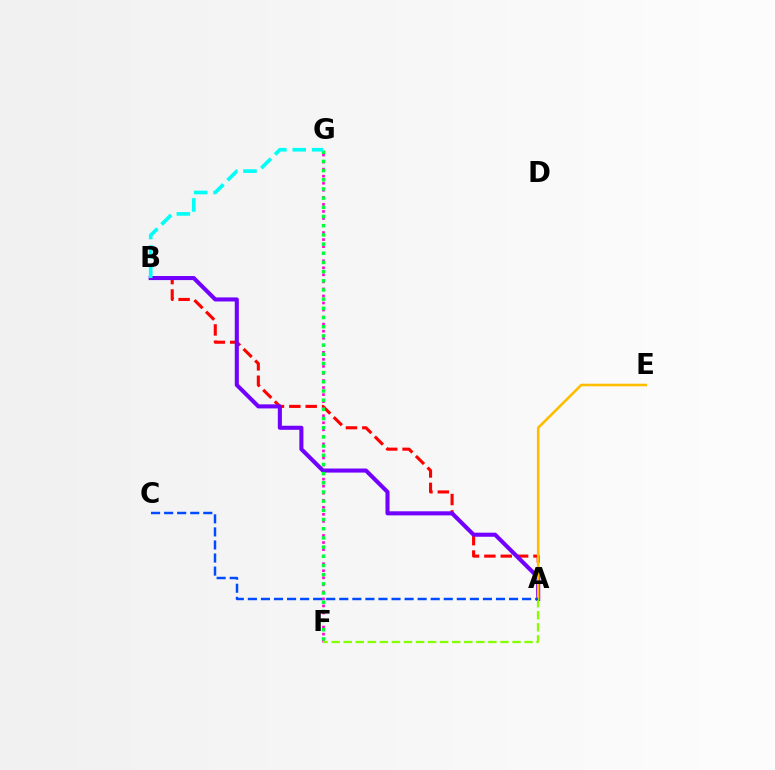{('A', 'B'): [{'color': '#ff0000', 'line_style': 'dashed', 'thickness': 2.22}, {'color': '#7200ff', 'line_style': 'solid', 'thickness': 2.93}], ('F', 'G'): [{'color': '#ff00cf', 'line_style': 'dotted', 'thickness': 1.91}, {'color': '#00ff39', 'line_style': 'dotted', 'thickness': 2.5}], ('A', 'E'): [{'color': '#ffbd00', 'line_style': 'solid', 'thickness': 1.87}], ('A', 'F'): [{'color': '#84ff00', 'line_style': 'dashed', 'thickness': 1.64}], ('A', 'C'): [{'color': '#004bff', 'line_style': 'dashed', 'thickness': 1.77}], ('B', 'G'): [{'color': '#00fff6', 'line_style': 'dashed', 'thickness': 2.63}]}